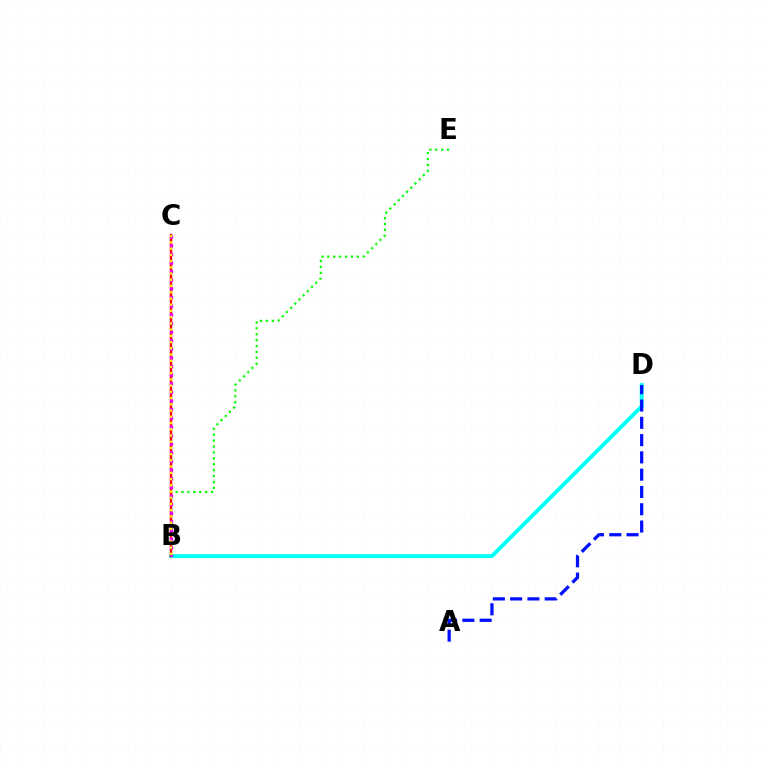{('B', 'D'): [{'color': '#00fff6', 'line_style': 'solid', 'thickness': 2.8}], ('B', 'E'): [{'color': '#08ff00', 'line_style': 'dotted', 'thickness': 1.61}], ('B', 'C'): [{'color': '#ff0000', 'line_style': 'solid', 'thickness': 1.75}, {'color': '#ee00ff', 'line_style': 'dotted', 'thickness': 2.34}, {'color': '#fcf500', 'line_style': 'dotted', 'thickness': 1.69}], ('A', 'D'): [{'color': '#0010ff', 'line_style': 'dashed', 'thickness': 2.35}]}